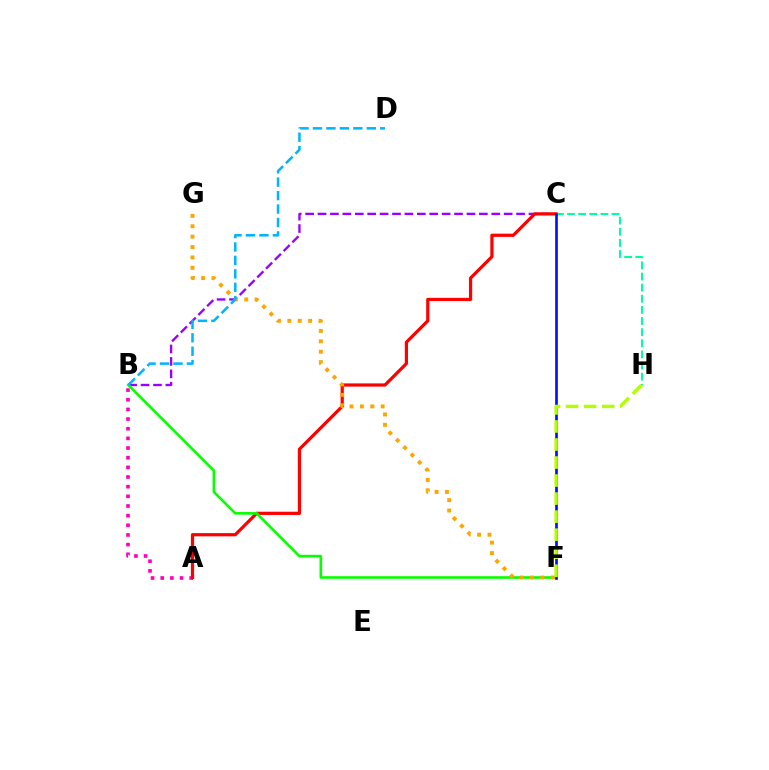{('A', 'B'): [{'color': '#ff00bd', 'line_style': 'dotted', 'thickness': 2.62}], ('B', 'C'): [{'color': '#9b00ff', 'line_style': 'dashed', 'thickness': 1.69}], ('A', 'C'): [{'color': '#ff0000', 'line_style': 'solid', 'thickness': 2.32}], ('C', 'H'): [{'color': '#00ff9d', 'line_style': 'dashed', 'thickness': 1.51}], ('B', 'F'): [{'color': '#08ff00', 'line_style': 'solid', 'thickness': 1.9}], ('F', 'G'): [{'color': '#ffa500', 'line_style': 'dotted', 'thickness': 2.82}], ('B', 'D'): [{'color': '#00b5ff', 'line_style': 'dashed', 'thickness': 1.83}], ('C', 'F'): [{'color': '#0010ff', 'line_style': 'solid', 'thickness': 1.91}], ('F', 'H'): [{'color': '#b3ff00', 'line_style': 'dashed', 'thickness': 2.45}]}